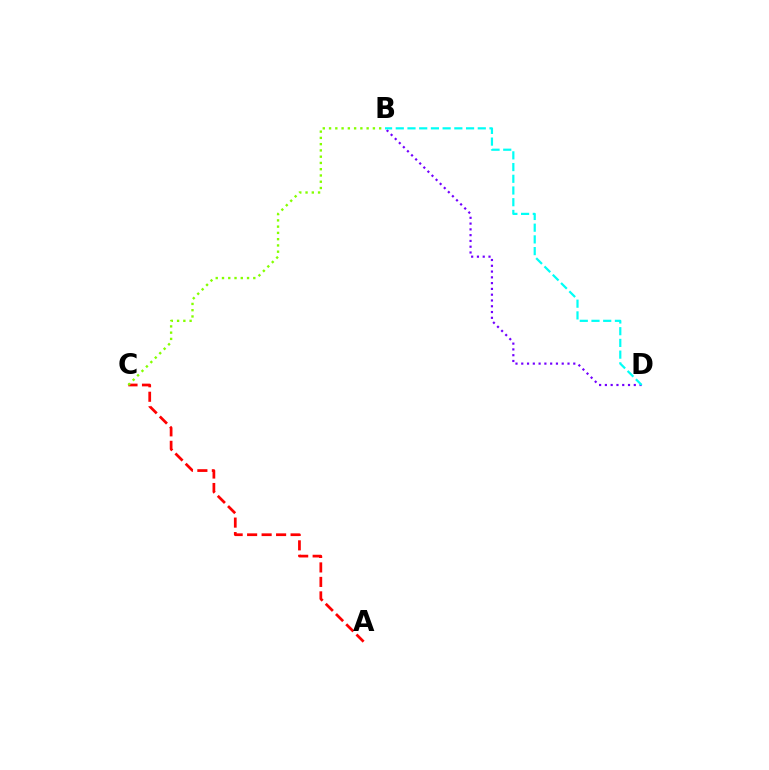{('A', 'C'): [{'color': '#ff0000', 'line_style': 'dashed', 'thickness': 1.97}], ('B', 'D'): [{'color': '#7200ff', 'line_style': 'dotted', 'thickness': 1.57}, {'color': '#00fff6', 'line_style': 'dashed', 'thickness': 1.59}], ('B', 'C'): [{'color': '#84ff00', 'line_style': 'dotted', 'thickness': 1.7}]}